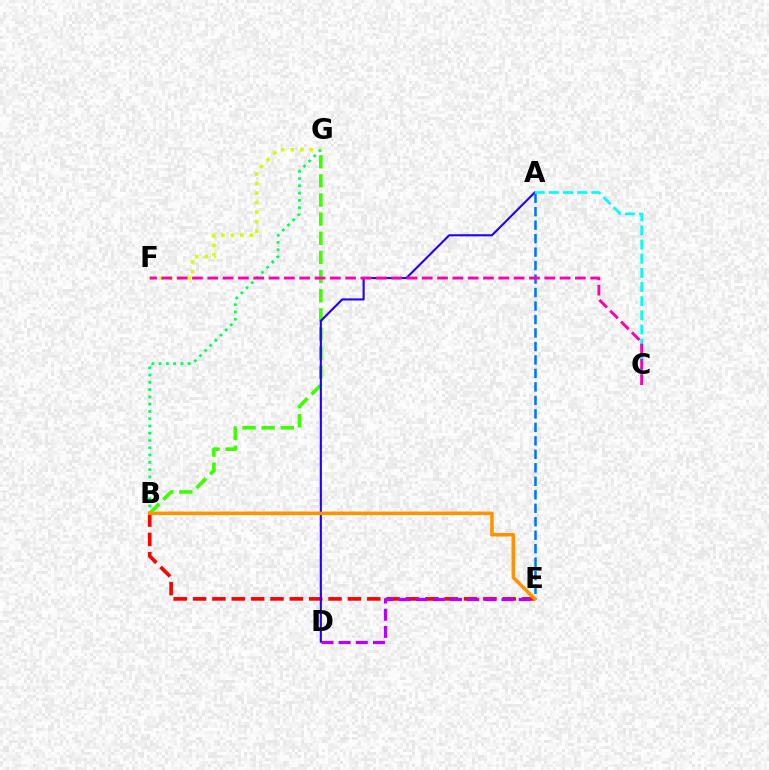{('B', 'G'): [{'color': '#3dff00', 'line_style': 'dashed', 'thickness': 2.6}, {'color': '#00ff5c', 'line_style': 'dotted', 'thickness': 1.98}], ('B', 'E'): [{'color': '#ff0000', 'line_style': 'dashed', 'thickness': 2.63}, {'color': '#ff9400', 'line_style': 'solid', 'thickness': 2.57}], ('F', 'G'): [{'color': '#d1ff00', 'line_style': 'dotted', 'thickness': 2.58}], ('A', 'D'): [{'color': '#2500ff', 'line_style': 'solid', 'thickness': 1.53}], ('A', 'E'): [{'color': '#0074ff', 'line_style': 'dashed', 'thickness': 1.83}], ('A', 'C'): [{'color': '#00fff6', 'line_style': 'dashed', 'thickness': 1.92}], ('D', 'E'): [{'color': '#b900ff', 'line_style': 'dashed', 'thickness': 2.33}], ('C', 'F'): [{'color': '#ff00ac', 'line_style': 'dashed', 'thickness': 2.08}]}